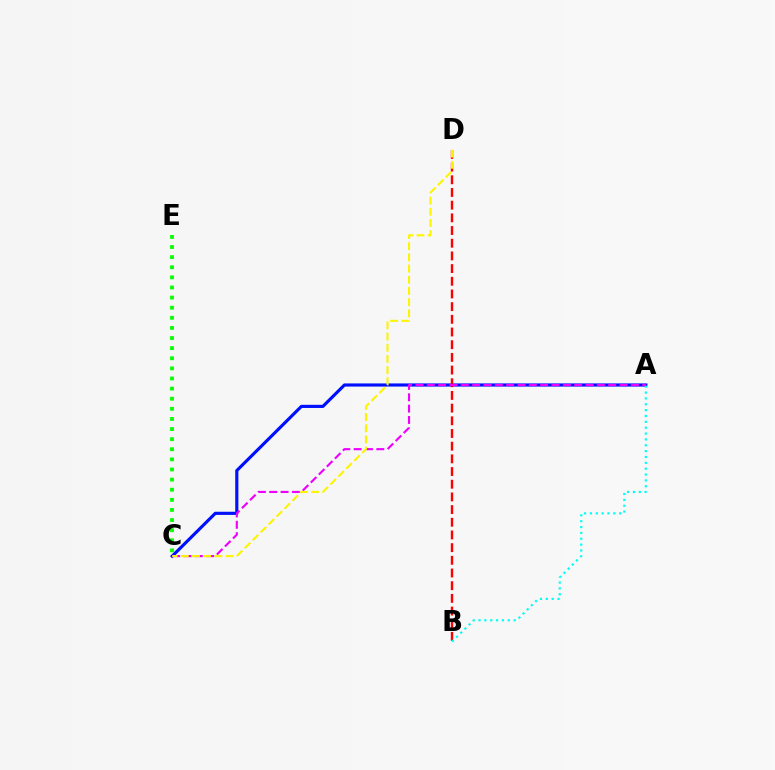{('A', 'C'): [{'color': '#0010ff', 'line_style': 'solid', 'thickness': 2.27}, {'color': '#ee00ff', 'line_style': 'dashed', 'thickness': 1.54}], ('B', 'D'): [{'color': '#ff0000', 'line_style': 'dashed', 'thickness': 1.72}], ('A', 'B'): [{'color': '#00fff6', 'line_style': 'dotted', 'thickness': 1.59}], ('C', 'D'): [{'color': '#fcf500', 'line_style': 'dashed', 'thickness': 1.52}], ('C', 'E'): [{'color': '#08ff00', 'line_style': 'dotted', 'thickness': 2.75}]}